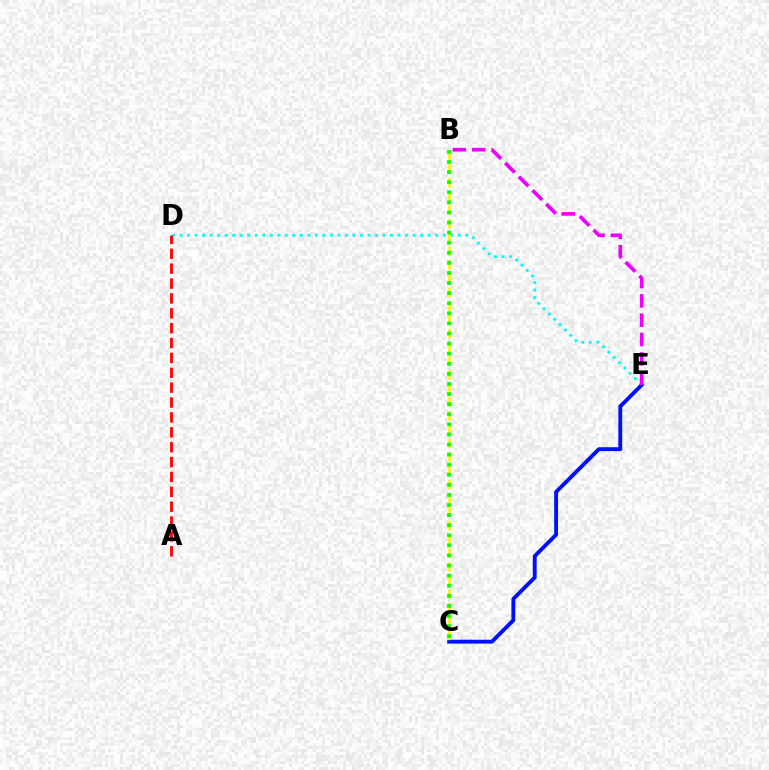{('D', 'E'): [{'color': '#00fff6', 'line_style': 'dotted', 'thickness': 2.04}], ('A', 'D'): [{'color': '#ff0000', 'line_style': 'dashed', 'thickness': 2.02}], ('C', 'E'): [{'color': '#0010ff', 'line_style': 'solid', 'thickness': 2.79}], ('B', 'E'): [{'color': '#ee00ff', 'line_style': 'dashed', 'thickness': 2.63}], ('B', 'C'): [{'color': '#fcf500', 'line_style': 'dashed', 'thickness': 1.86}, {'color': '#08ff00', 'line_style': 'dotted', 'thickness': 2.74}]}